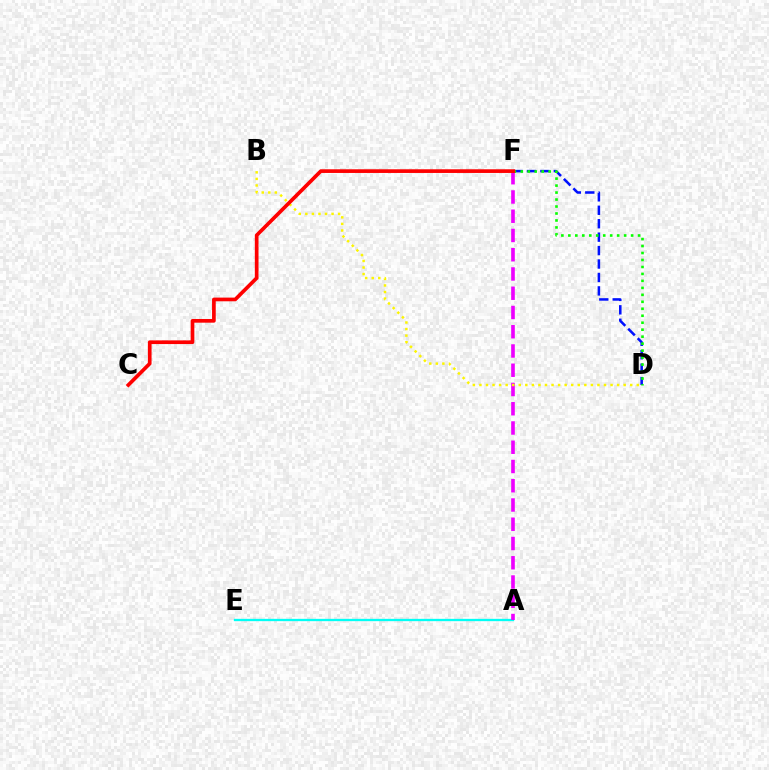{('D', 'F'): [{'color': '#0010ff', 'line_style': 'dashed', 'thickness': 1.83}, {'color': '#08ff00', 'line_style': 'dotted', 'thickness': 1.89}], ('A', 'E'): [{'color': '#00fff6', 'line_style': 'solid', 'thickness': 1.67}], ('A', 'F'): [{'color': '#ee00ff', 'line_style': 'dashed', 'thickness': 2.62}], ('B', 'D'): [{'color': '#fcf500', 'line_style': 'dotted', 'thickness': 1.78}], ('C', 'F'): [{'color': '#ff0000', 'line_style': 'solid', 'thickness': 2.65}]}